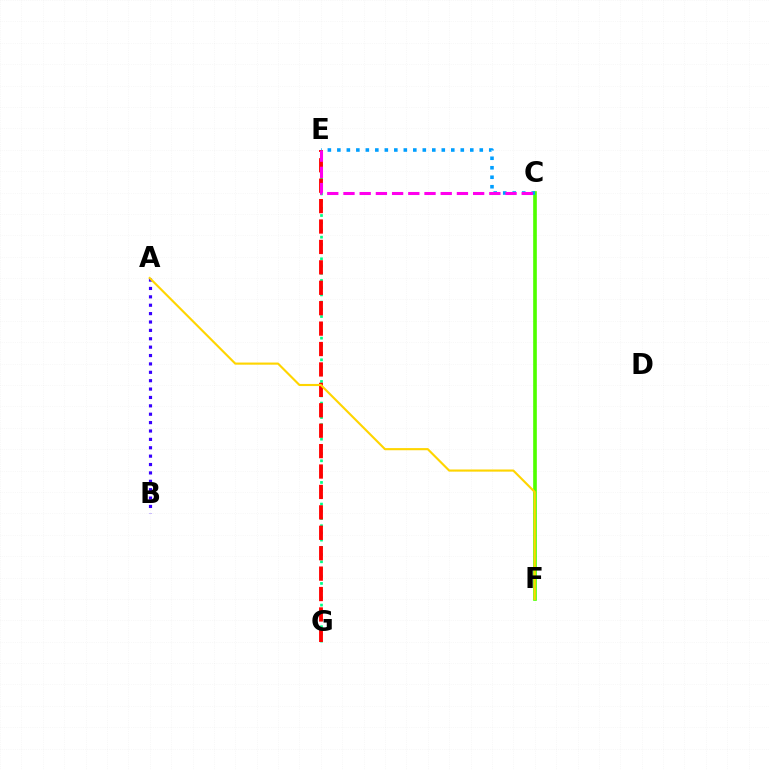{('C', 'F'): [{'color': '#4fff00', 'line_style': 'solid', 'thickness': 2.63}], ('A', 'B'): [{'color': '#3700ff', 'line_style': 'dotted', 'thickness': 2.28}], ('E', 'G'): [{'color': '#00ff86', 'line_style': 'dotted', 'thickness': 1.96}, {'color': '#ff0000', 'line_style': 'dashed', 'thickness': 2.77}], ('A', 'F'): [{'color': '#ffd500', 'line_style': 'solid', 'thickness': 1.54}], ('C', 'E'): [{'color': '#009eff', 'line_style': 'dotted', 'thickness': 2.58}, {'color': '#ff00ed', 'line_style': 'dashed', 'thickness': 2.2}]}